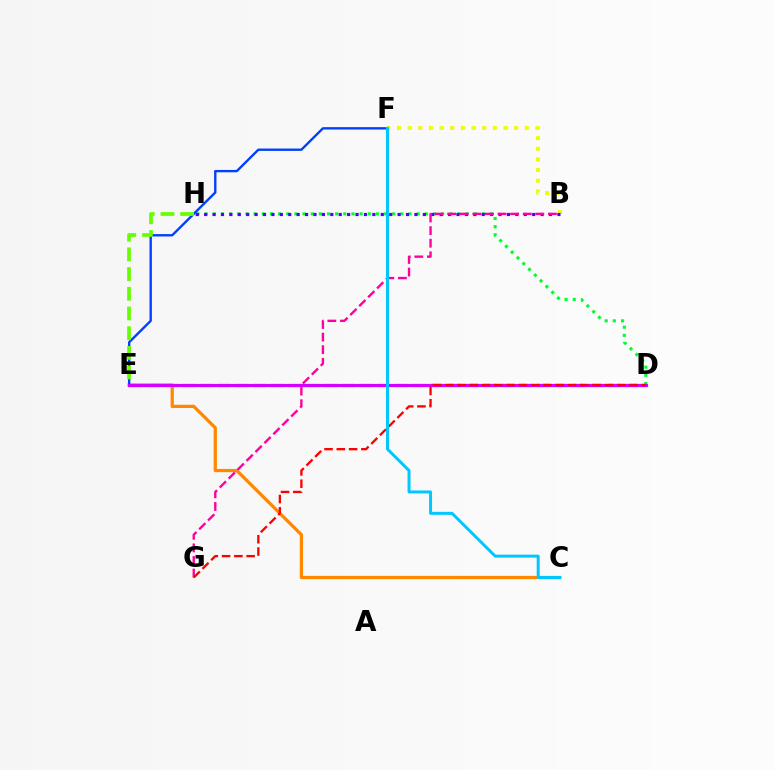{('C', 'E'): [{'color': '#ff8800', 'line_style': 'solid', 'thickness': 2.34}], ('D', 'E'): [{'color': '#00ffaf', 'line_style': 'dashed', 'thickness': 2.41}, {'color': '#d600ff', 'line_style': 'solid', 'thickness': 2.26}], ('D', 'H'): [{'color': '#00ff27', 'line_style': 'dotted', 'thickness': 2.22}], ('B', 'F'): [{'color': '#eeff00', 'line_style': 'dotted', 'thickness': 2.89}], ('E', 'F'): [{'color': '#003fff', 'line_style': 'solid', 'thickness': 1.7}], ('B', 'H'): [{'color': '#4f00ff', 'line_style': 'dotted', 'thickness': 2.29}], ('E', 'H'): [{'color': '#66ff00', 'line_style': 'dashed', 'thickness': 2.68}], ('B', 'G'): [{'color': '#ff00a0', 'line_style': 'dashed', 'thickness': 1.71}], ('D', 'G'): [{'color': '#ff0000', 'line_style': 'dashed', 'thickness': 1.67}], ('C', 'F'): [{'color': '#00c7ff', 'line_style': 'solid', 'thickness': 2.15}]}